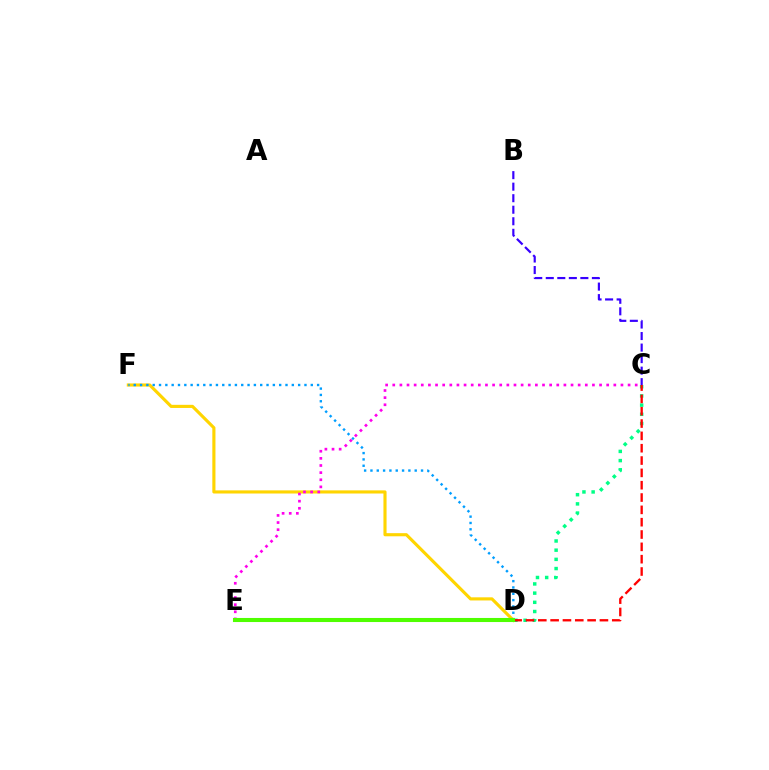{('C', 'D'): [{'color': '#00ff86', 'line_style': 'dotted', 'thickness': 2.5}, {'color': '#ff0000', 'line_style': 'dashed', 'thickness': 1.67}], ('D', 'F'): [{'color': '#ffd500', 'line_style': 'solid', 'thickness': 2.25}, {'color': '#009eff', 'line_style': 'dotted', 'thickness': 1.72}], ('C', 'E'): [{'color': '#ff00ed', 'line_style': 'dotted', 'thickness': 1.94}], ('B', 'C'): [{'color': '#3700ff', 'line_style': 'dashed', 'thickness': 1.57}], ('D', 'E'): [{'color': '#4fff00', 'line_style': 'solid', 'thickness': 2.93}]}